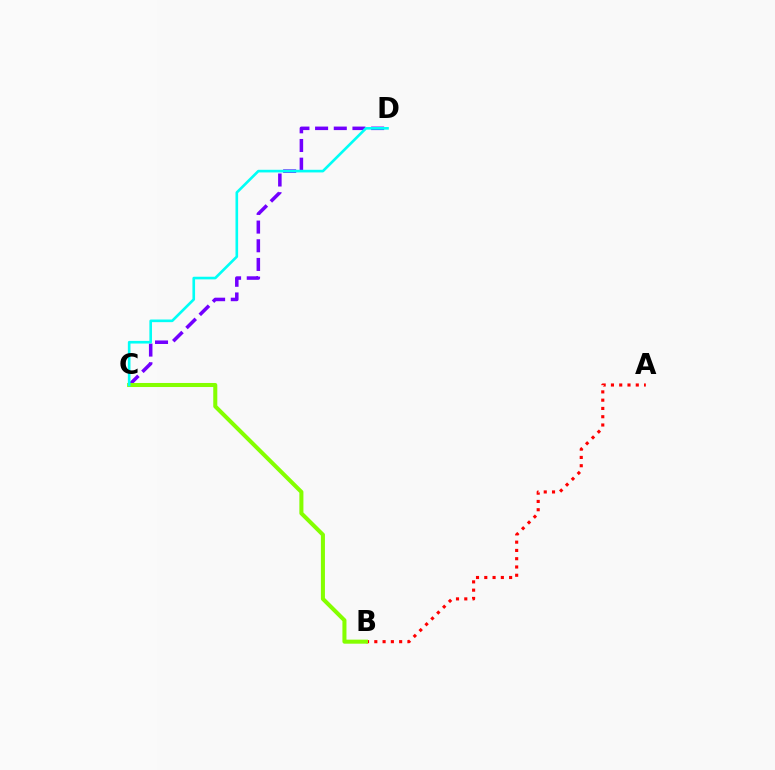{('A', 'B'): [{'color': '#ff0000', 'line_style': 'dotted', 'thickness': 2.25}], ('C', 'D'): [{'color': '#7200ff', 'line_style': 'dashed', 'thickness': 2.54}, {'color': '#00fff6', 'line_style': 'solid', 'thickness': 1.9}], ('B', 'C'): [{'color': '#84ff00', 'line_style': 'solid', 'thickness': 2.91}]}